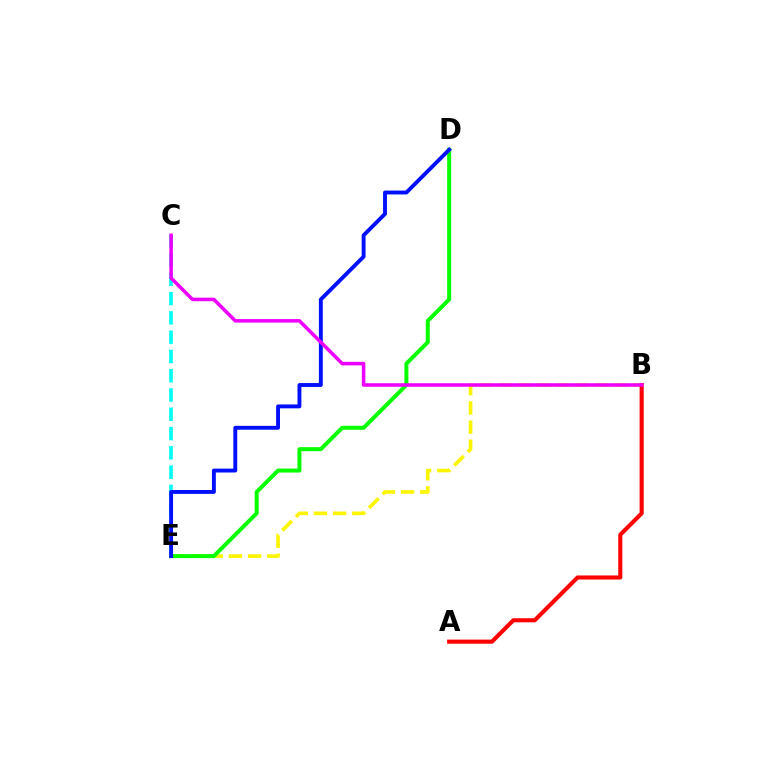{('B', 'E'): [{'color': '#fcf500', 'line_style': 'dashed', 'thickness': 2.61}], ('D', 'E'): [{'color': '#08ff00', 'line_style': 'solid', 'thickness': 2.88}, {'color': '#0010ff', 'line_style': 'solid', 'thickness': 2.8}], ('A', 'B'): [{'color': '#ff0000', 'line_style': 'solid', 'thickness': 2.94}], ('C', 'E'): [{'color': '#00fff6', 'line_style': 'dashed', 'thickness': 2.62}], ('B', 'C'): [{'color': '#ee00ff', 'line_style': 'solid', 'thickness': 2.54}]}